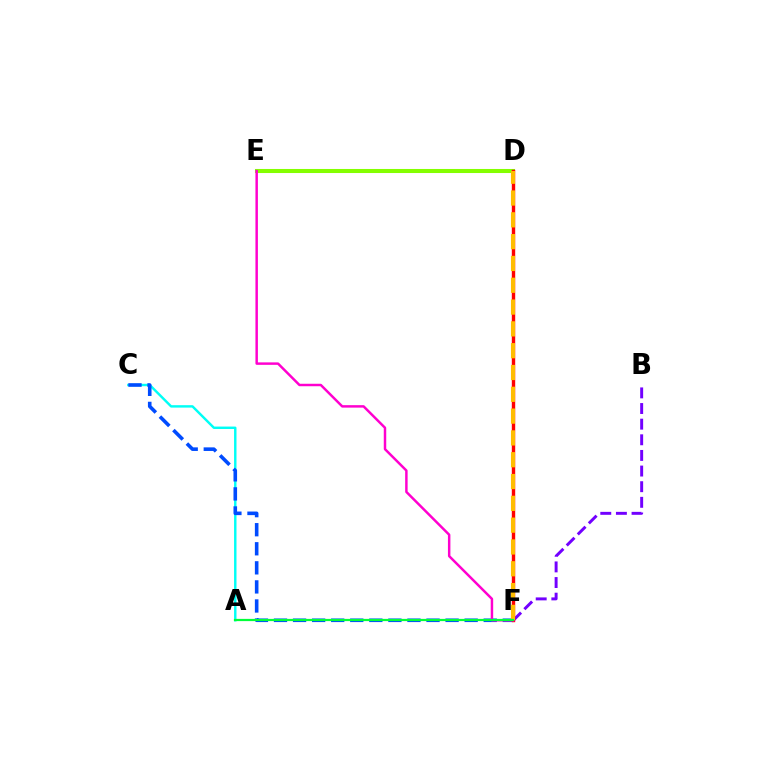{('A', 'C'): [{'color': '#00fff6', 'line_style': 'solid', 'thickness': 1.75}], ('B', 'F'): [{'color': '#7200ff', 'line_style': 'dashed', 'thickness': 2.12}], ('C', 'F'): [{'color': '#004bff', 'line_style': 'dashed', 'thickness': 2.59}], ('D', 'E'): [{'color': '#84ff00', 'line_style': 'solid', 'thickness': 2.92}], ('D', 'F'): [{'color': '#ff0000', 'line_style': 'solid', 'thickness': 2.45}, {'color': '#ffbd00', 'line_style': 'dashed', 'thickness': 2.96}], ('E', 'F'): [{'color': '#ff00cf', 'line_style': 'solid', 'thickness': 1.78}], ('A', 'F'): [{'color': '#00ff39', 'line_style': 'solid', 'thickness': 1.61}]}